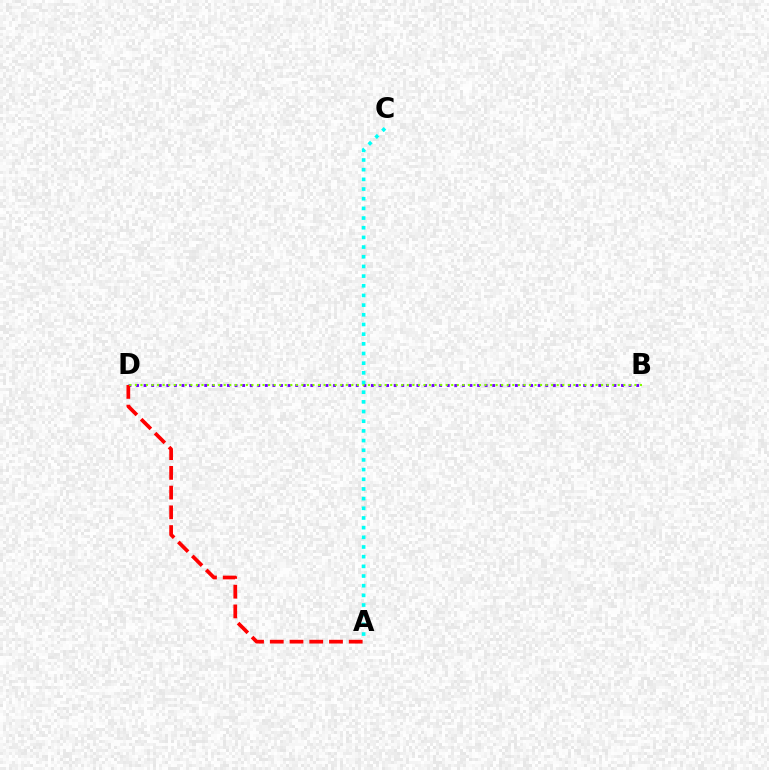{('B', 'D'): [{'color': '#7200ff', 'line_style': 'dotted', 'thickness': 2.06}, {'color': '#84ff00', 'line_style': 'dotted', 'thickness': 1.51}], ('A', 'D'): [{'color': '#ff0000', 'line_style': 'dashed', 'thickness': 2.68}], ('A', 'C'): [{'color': '#00fff6', 'line_style': 'dotted', 'thickness': 2.63}]}